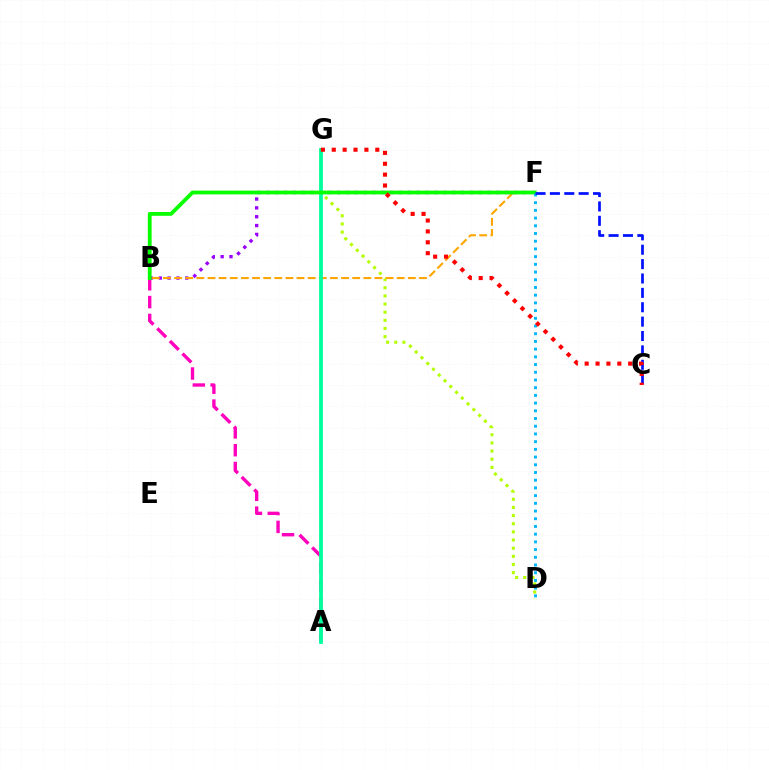{('B', 'F'): [{'color': '#9b00ff', 'line_style': 'dotted', 'thickness': 2.4}, {'color': '#ffa500', 'line_style': 'dashed', 'thickness': 1.51}, {'color': '#08ff00', 'line_style': 'solid', 'thickness': 2.73}], ('A', 'B'): [{'color': '#ff00bd', 'line_style': 'dashed', 'thickness': 2.42}], ('D', 'G'): [{'color': '#b3ff00', 'line_style': 'dotted', 'thickness': 2.22}], ('A', 'G'): [{'color': '#00ff9d', 'line_style': 'solid', 'thickness': 2.73}], ('D', 'F'): [{'color': '#00b5ff', 'line_style': 'dotted', 'thickness': 2.09}], ('C', 'F'): [{'color': '#0010ff', 'line_style': 'dashed', 'thickness': 1.95}], ('C', 'G'): [{'color': '#ff0000', 'line_style': 'dotted', 'thickness': 2.96}]}